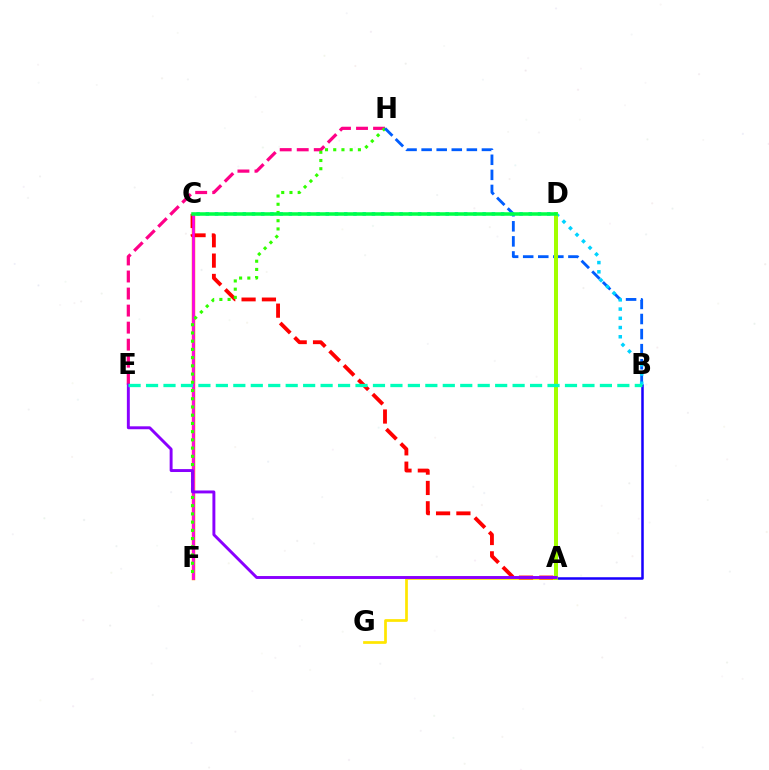{('A', 'B'): [{'color': '#1900ff', 'line_style': 'solid', 'thickness': 1.82}], ('C', 'F'): [{'color': '#ff7000', 'line_style': 'solid', 'thickness': 2.46}, {'color': '#fa00f9', 'line_style': 'solid', 'thickness': 1.82}], ('A', 'G'): [{'color': '#ffe600', 'line_style': 'solid', 'thickness': 1.96}], ('E', 'H'): [{'color': '#ff0088', 'line_style': 'dashed', 'thickness': 2.31}], ('A', 'C'): [{'color': '#ff0000', 'line_style': 'dashed', 'thickness': 2.76}], ('F', 'H'): [{'color': '#31ff00', 'line_style': 'dotted', 'thickness': 2.23}], ('B', 'H'): [{'color': '#005dff', 'line_style': 'dashed', 'thickness': 2.05}], ('B', 'C'): [{'color': '#00d3ff', 'line_style': 'dotted', 'thickness': 2.51}], ('A', 'D'): [{'color': '#a2ff00', 'line_style': 'solid', 'thickness': 2.88}], ('A', 'E'): [{'color': '#8a00ff', 'line_style': 'solid', 'thickness': 2.1}], ('C', 'D'): [{'color': '#00ff45', 'line_style': 'solid', 'thickness': 2.54}], ('B', 'E'): [{'color': '#00ffbb', 'line_style': 'dashed', 'thickness': 2.37}]}